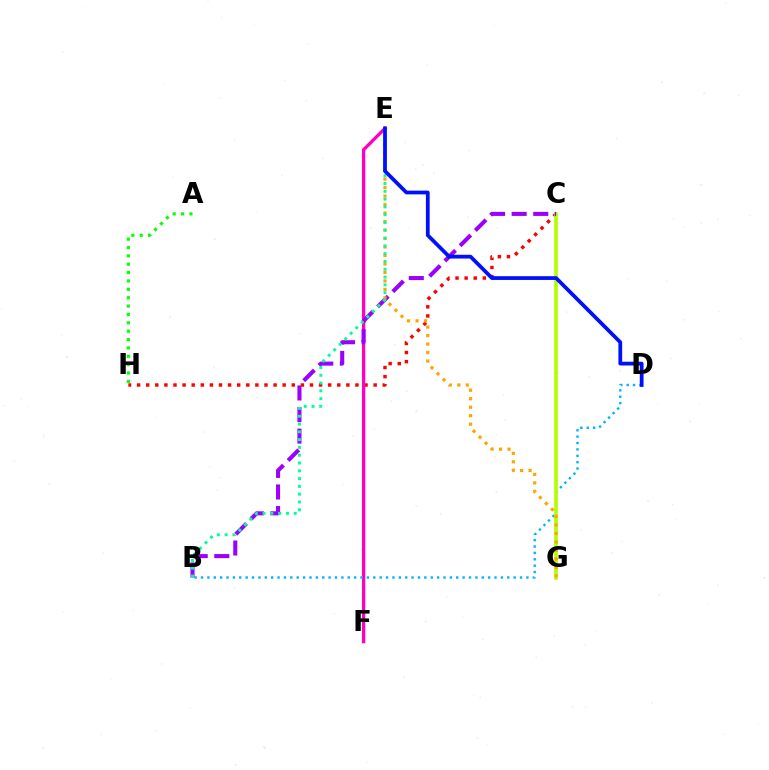{('C', 'H'): [{'color': '#ff0000', 'line_style': 'dotted', 'thickness': 2.47}], ('E', 'F'): [{'color': '#ff00bd', 'line_style': 'solid', 'thickness': 2.37}], ('B', 'D'): [{'color': '#00b5ff', 'line_style': 'dotted', 'thickness': 1.73}], ('A', 'H'): [{'color': '#08ff00', 'line_style': 'dotted', 'thickness': 2.27}], ('C', 'G'): [{'color': '#b3ff00', 'line_style': 'solid', 'thickness': 2.64}], ('B', 'C'): [{'color': '#9b00ff', 'line_style': 'dashed', 'thickness': 2.93}], ('E', 'G'): [{'color': '#ffa500', 'line_style': 'dotted', 'thickness': 2.31}], ('B', 'E'): [{'color': '#00ff9d', 'line_style': 'dotted', 'thickness': 2.12}], ('D', 'E'): [{'color': '#0010ff', 'line_style': 'solid', 'thickness': 2.71}]}